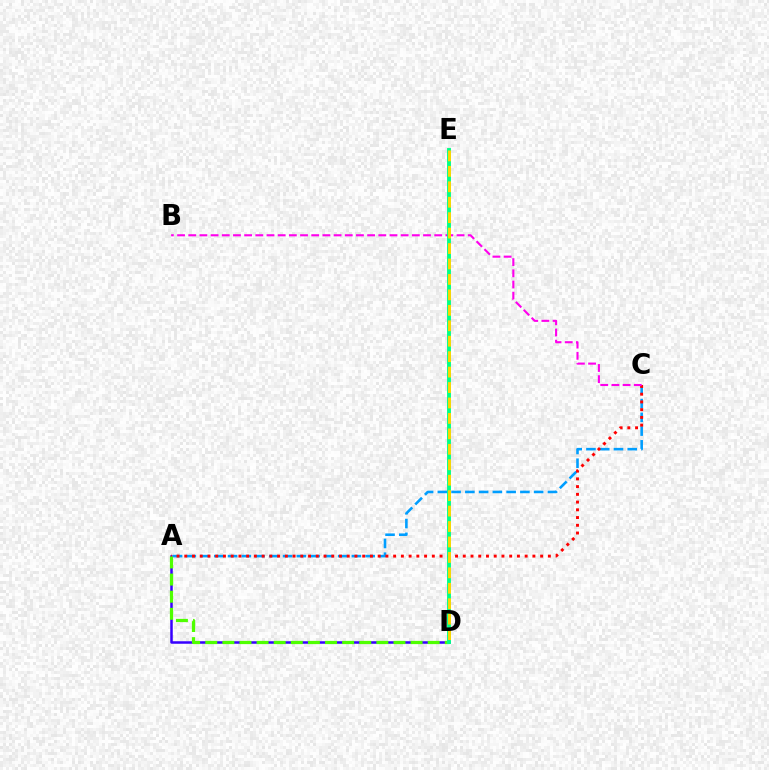{('A', 'D'): [{'color': '#3700ff', 'line_style': 'solid', 'thickness': 1.8}, {'color': '#4fff00', 'line_style': 'dashed', 'thickness': 2.32}], ('A', 'C'): [{'color': '#009eff', 'line_style': 'dashed', 'thickness': 1.87}, {'color': '#ff0000', 'line_style': 'dotted', 'thickness': 2.1}], ('B', 'C'): [{'color': '#ff00ed', 'line_style': 'dashed', 'thickness': 1.52}], ('D', 'E'): [{'color': '#00ff86', 'line_style': 'solid', 'thickness': 2.79}, {'color': '#ffd500', 'line_style': 'dashed', 'thickness': 2.1}]}